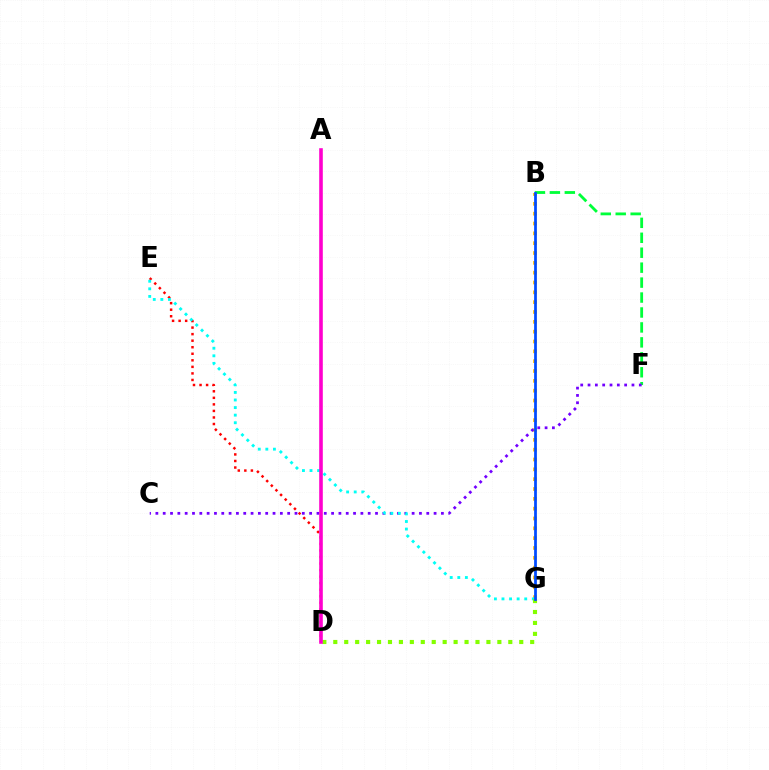{('D', 'E'): [{'color': '#ff0000', 'line_style': 'dotted', 'thickness': 1.78}], ('B', 'F'): [{'color': '#00ff39', 'line_style': 'dashed', 'thickness': 2.03}], ('B', 'G'): [{'color': '#ffbd00', 'line_style': 'dotted', 'thickness': 2.67}, {'color': '#004bff', 'line_style': 'solid', 'thickness': 1.98}], ('C', 'F'): [{'color': '#7200ff', 'line_style': 'dotted', 'thickness': 1.99}], ('E', 'G'): [{'color': '#00fff6', 'line_style': 'dotted', 'thickness': 2.06}], ('D', 'G'): [{'color': '#84ff00', 'line_style': 'dotted', 'thickness': 2.97}], ('A', 'D'): [{'color': '#ff00cf', 'line_style': 'solid', 'thickness': 2.59}]}